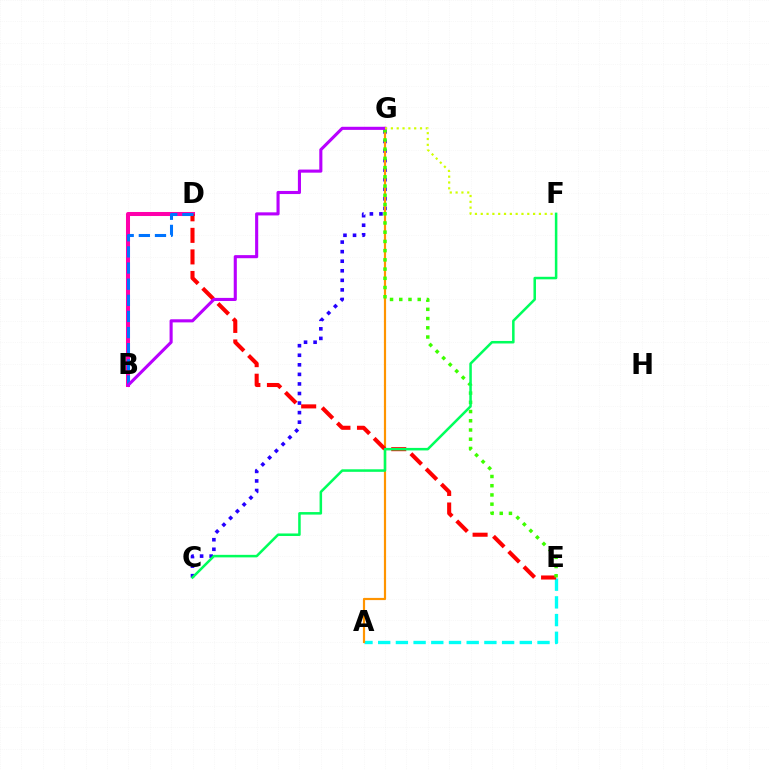{('C', 'G'): [{'color': '#2500ff', 'line_style': 'dotted', 'thickness': 2.6}], ('B', 'D'): [{'color': '#ff00ac', 'line_style': 'solid', 'thickness': 2.9}, {'color': '#0074ff', 'line_style': 'dashed', 'thickness': 2.19}], ('A', 'E'): [{'color': '#00fff6', 'line_style': 'dashed', 'thickness': 2.4}], ('A', 'G'): [{'color': '#ff9400', 'line_style': 'solid', 'thickness': 1.58}], ('D', 'E'): [{'color': '#ff0000', 'line_style': 'dashed', 'thickness': 2.93}], ('E', 'G'): [{'color': '#3dff00', 'line_style': 'dotted', 'thickness': 2.51}], ('C', 'F'): [{'color': '#00ff5c', 'line_style': 'solid', 'thickness': 1.82}], ('B', 'G'): [{'color': '#b900ff', 'line_style': 'solid', 'thickness': 2.23}], ('F', 'G'): [{'color': '#d1ff00', 'line_style': 'dotted', 'thickness': 1.58}]}